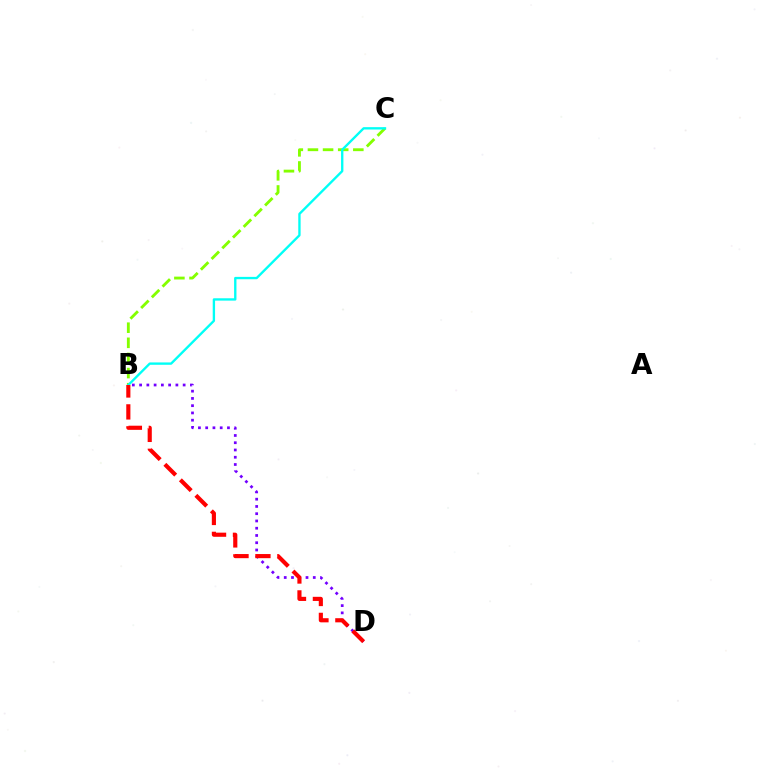{('B', 'C'): [{'color': '#84ff00', 'line_style': 'dashed', 'thickness': 2.05}, {'color': '#00fff6', 'line_style': 'solid', 'thickness': 1.69}], ('B', 'D'): [{'color': '#7200ff', 'line_style': 'dotted', 'thickness': 1.97}, {'color': '#ff0000', 'line_style': 'dashed', 'thickness': 2.98}]}